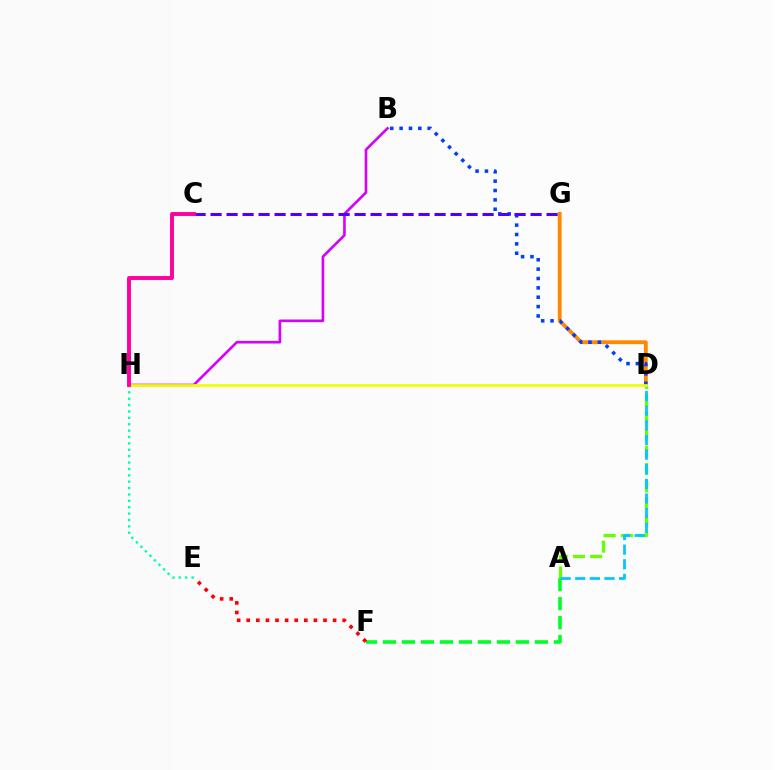{('D', 'G'): [{'color': '#ff8800', 'line_style': 'solid', 'thickness': 2.75}], ('A', 'F'): [{'color': '#00ff27', 'line_style': 'dashed', 'thickness': 2.58}], ('A', 'D'): [{'color': '#66ff00', 'line_style': 'dashed', 'thickness': 2.34}, {'color': '#00c7ff', 'line_style': 'dashed', 'thickness': 1.99}], ('B', 'H'): [{'color': '#d600ff', 'line_style': 'solid', 'thickness': 1.9}], ('B', 'D'): [{'color': '#003fff', 'line_style': 'dotted', 'thickness': 2.54}], ('C', 'G'): [{'color': '#4f00ff', 'line_style': 'dashed', 'thickness': 2.17}], ('E', 'H'): [{'color': '#00ffaf', 'line_style': 'dotted', 'thickness': 1.73}], ('D', 'H'): [{'color': '#eeff00', 'line_style': 'solid', 'thickness': 1.97}], ('C', 'H'): [{'color': '#ff00a0', 'line_style': 'solid', 'thickness': 2.82}], ('E', 'F'): [{'color': '#ff0000', 'line_style': 'dotted', 'thickness': 2.61}]}